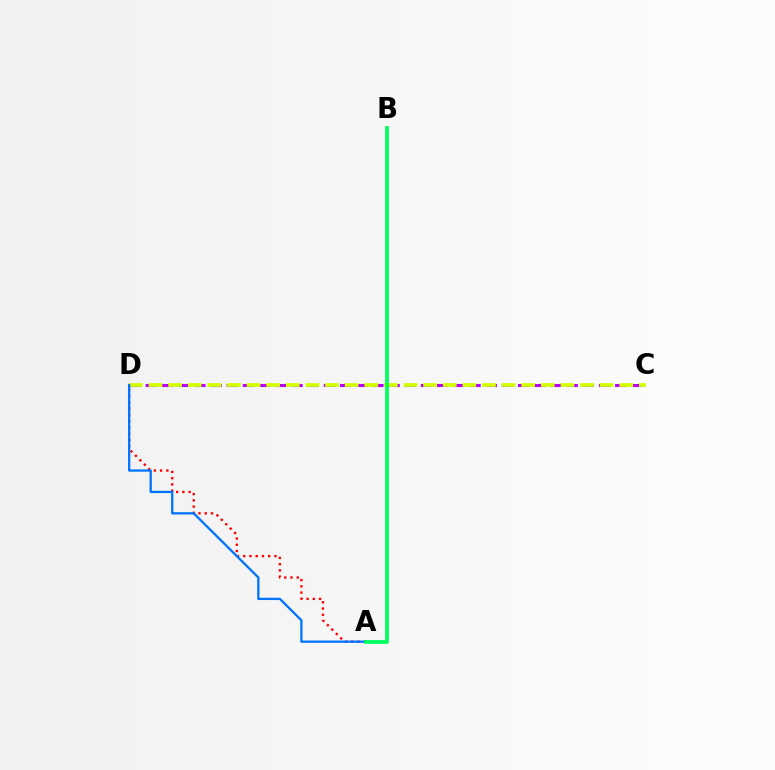{('A', 'D'): [{'color': '#ff0000', 'line_style': 'dotted', 'thickness': 1.7}, {'color': '#0074ff', 'line_style': 'solid', 'thickness': 1.65}], ('C', 'D'): [{'color': '#b900ff', 'line_style': 'dashed', 'thickness': 2.2}, {'color': '#d1ff00', 'line_style': 'dashed', 'thickness': 2.66}], ('A', 'B'): [{'color': '#00ff5c', 'line_style': 'solid', 'thickness': 2.71}]}